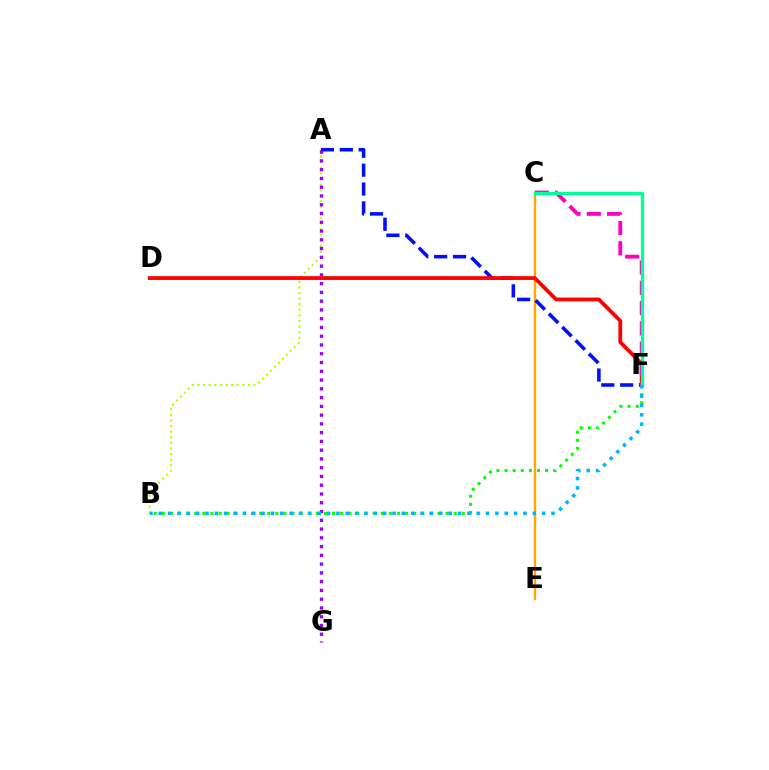{('C', 'E'): [{'color': '#ffa500', 'line_style': 'solid', 'thickness': 1.72}], ('A', 'B'): [{'color': '#b3ff00', 'line_style': 'dotted', 'thickness': 1.52}], ('A', 'F'): [{'color': '#0010ff', 'line_style': 'dashed', 'thickness': 2.56}], ('A', 'G'): [{'color': '#9b00ff', 'line_style': 'dotted', 'thickness': 2.38}], ('D', 'F'): [{'color': '#ff0000', 'line_style': 'solid', 'thickness': 2.72}], ('B', 'F'): [{'color': '#08ff00', 'line_style': 'dotted', 'thickness': 2.2}, {'color': '#00b5ff', 'line_style': 'dotted', 'thickness': 2.54}], ('C', 'F'): [{'color': '#ff00bd', 'line_style': 'dashed', 'thickness': 2.76}, {'color': '#00ff9d', 'line_style': 'solid', 'thickness': 2.4}]}